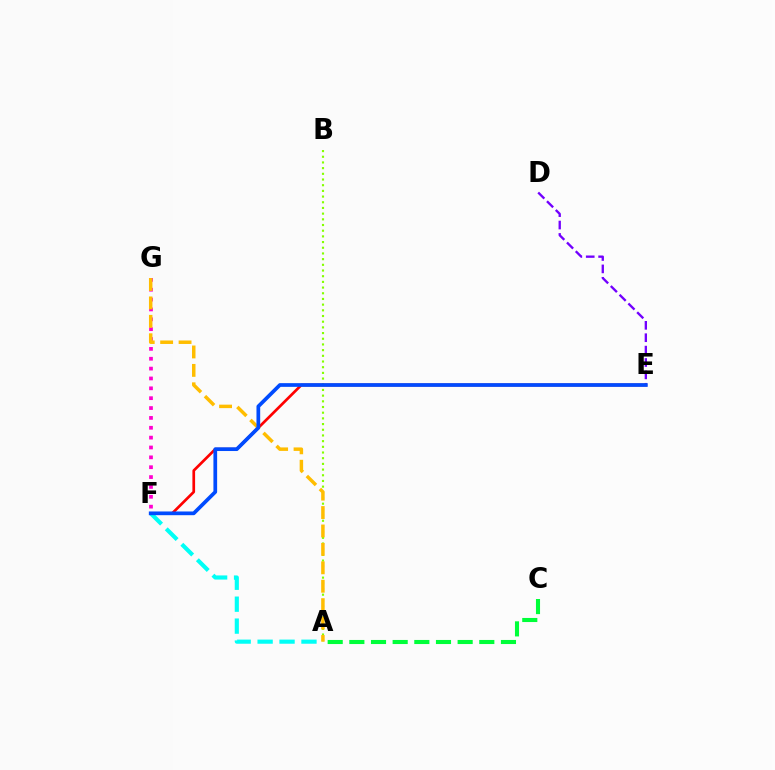{('D', 'E'): [{'color': '#7200ff', 'line_style': 'dashed', 'thickness': 1.68}], ('A', 'C'): [{'color': '#00ff39', 'line_style': 'dashed', 'thickness': 2.94}], ('A', 'F'): [{'color': '#00fff6', 'line_style': 'dashed', 'thickness': 2.98}], ('A', 'B'): [{'color': '#84ff00', 'line_style': 'dotted', 'thickness': 1.55}], ('F', 'G'): [{'color': '#ff00cf', 'line_style': 'dotted', 'thickness': 2.68}], ('E', 'F'): [{'color': '#ff0000', 'line_style': 'solid', 'thickness': 1.94}, {'color': '#004bff', 'line_style': 'solid', 'thickness': 2.67}], ('A', 'G'): [{'color': '#ffbd00', 'line_style': 'dashed', 'thickness': 2.5}]}